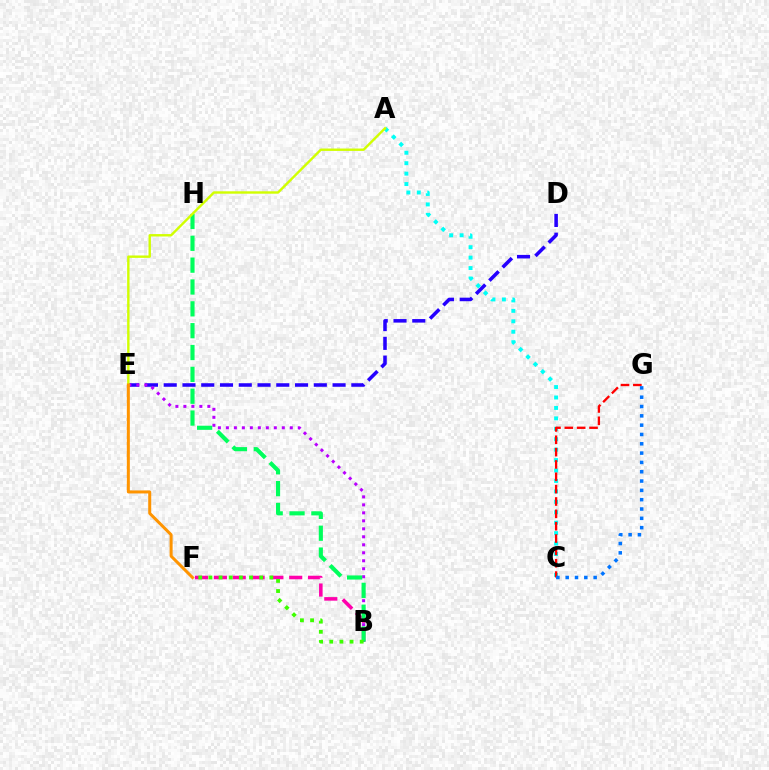{('D', 'E'): [{'color': '#2500ff', 'line_style': 'dashed', 'thickness': 2.55}], ('A', 'C'): [{'color': '#00fff6', 'line_style': 'dotted', 'thickness': 2.84}], ('C', 'G'): [{'color': '#ff0000', 'line_style': 'dashed', 'thickness': 1.68}, {'color': '#0074ff', 'line_style': 'dotted', 'thickness': 2.53}], ('B', 'F'): [{'color': '#ff00ac', 'line_style': 'dashed', 'thickness': 2.56}, {'color': '#3dff00', 'line_style': 'dotted', 'thickness': 2.76}], ('B', 'E'): [{'color': '#b900ff', 'line_style': 'dotted', 'thickness': 2.17}], ('B', 'H'): [{'color': '#00ff5c', 'line_style': 'dashed', 'thickness': 2.97}], ('A', 'E'): [{'color': '#d1ff00', 'line_style': 'solid', 'thickness': 1.73}], ('E', 'F'): [{'color': '#ff9400', 'line_style': 'solid', 'thickness': 2.17}]}